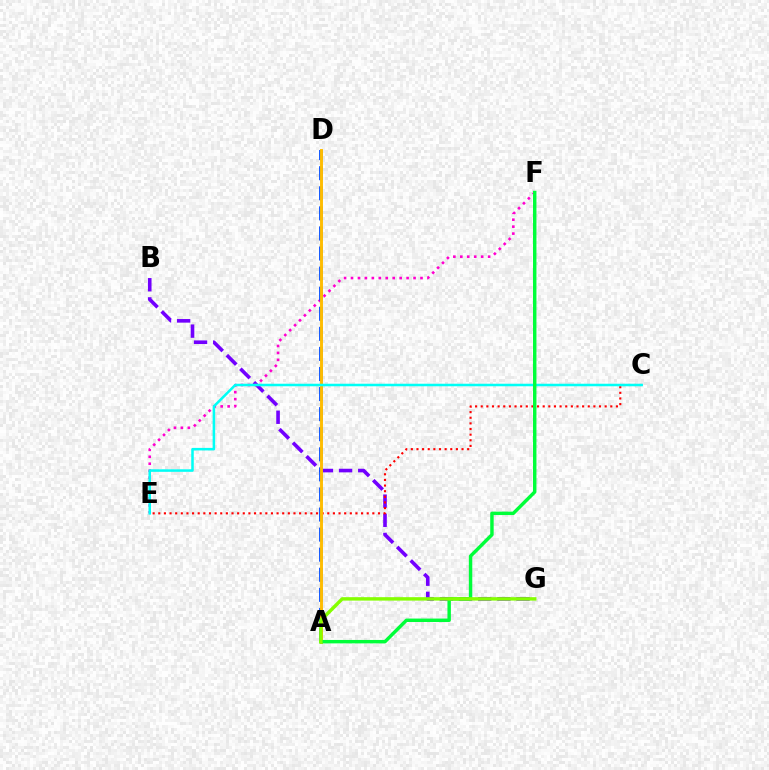{('B', 'G'): [{'color': '#7200ff', 'line_style': 'dashed', 'thickness': 2.6}], ('E', 'F'): [{'color': '#ff00cf', 'line_style': 'dotted', 'thickness': 1.89}], ('A', 'D'): [{'color': '#004bff', 'line_style': 'dashed', 'thickness': 2.73}, {'color': '#ffbd00', 'line_style': 'solid', 'thickness': 2.1}], ('C', 'E'): [{'color': '#ff0000', 'line_style': 'dotted', 'thickness': 1.53}, {'color': '#00fff6', 'line_style': 'solid', 'thickness': 1.82}], ('A', 'F'): [{'color': '#00ff39', 'line_style': 'solid', 'thickness': 2.47}], ('A', 'G'): [{'color': '#84ff00', 'line_style': 'solid', 'thickness': 2.47}]}